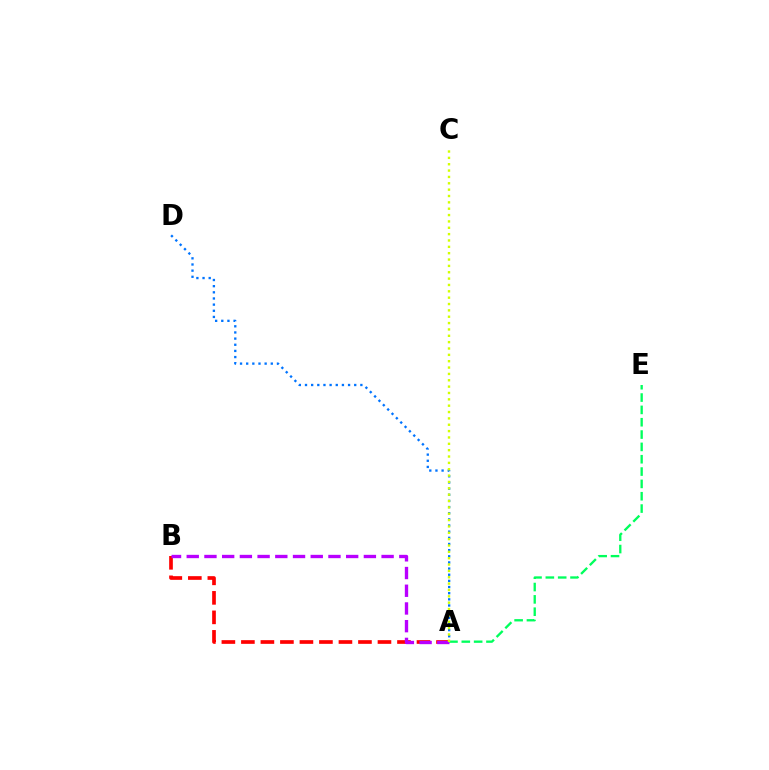{('A', 'B'): [{'color': '#ff0000', 'line_style': 'dashed', 'thickness': 2.65}, {'color': '#b900ff', 'line_style': 'dashed', 'thickness': 2.41}], ('A', 'D'): [{'color': '#0074ff', 'line_style': 'dotted', 'thickness': 1.67}], ('A', 'E'): [{'color': '#00ff5c', 'line_style': 'dashed', 'thickness': 1.68}], ('A', 'C'): [{'color': '#d1ff00', 'line_style': 'dotted', 'thickness': 1.73}]}